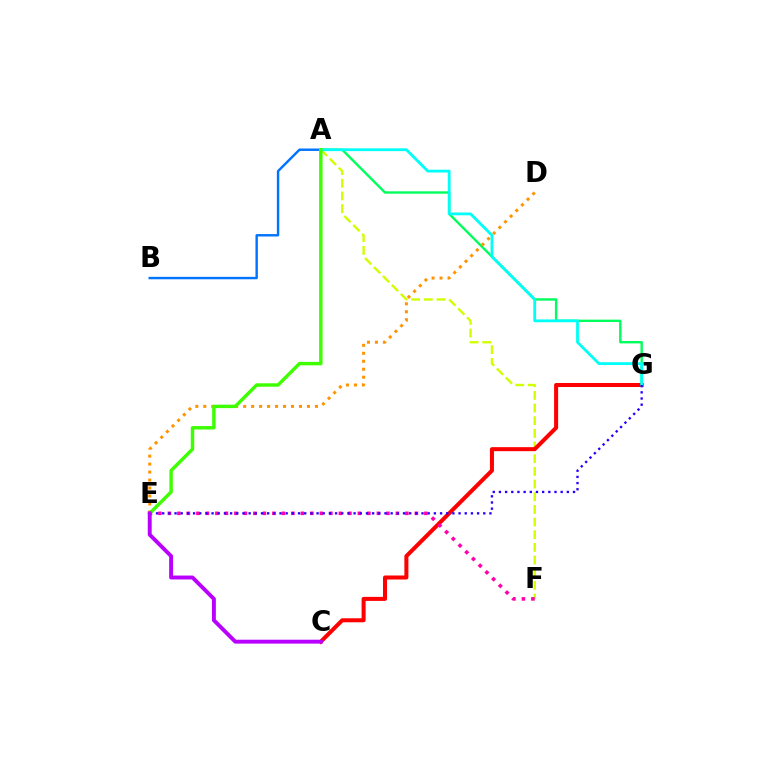{('A', 'B'): [{'color': '#0074ff', 'line_style': 'solid', 'thickness': 1.74}], ('A', 'F'): [{'color': '#d1ff00', 'line_style': 'dashed', 'thickness': 1.72}], ('A', 'G'): [{'color': '#00ff5c', 'line_style': 'solid', 'thickness': 1.71}, {'color': '#00fff6', 'line_style': 'solid', 'thickness': 2.02}], ('C', 'G'): [{'color': '#ff0000', 'line_style': 'solid', 'thickness': 2.9}], ('D', 'E'): [{'color': '#ff9400', 'line_style': 'dotted', 'thickness': 2.17}], ('E', 'F'): [{'color': '#ff00ac', 'line_style': 'dotted', 'thickness': 2.58}], ('E', 'G'): [{'color': '#2500ff', 'line_style': 'dotted', 'thickness': 1.68}], ('A', 'E'): [{'color': '#3dff00', 'line_style': 'solid', 'thickness': 2.47}], ('C', 'E'): [{'color': '#b900ff', 'line_style': 'solid', 'thickness': 2.81}]}